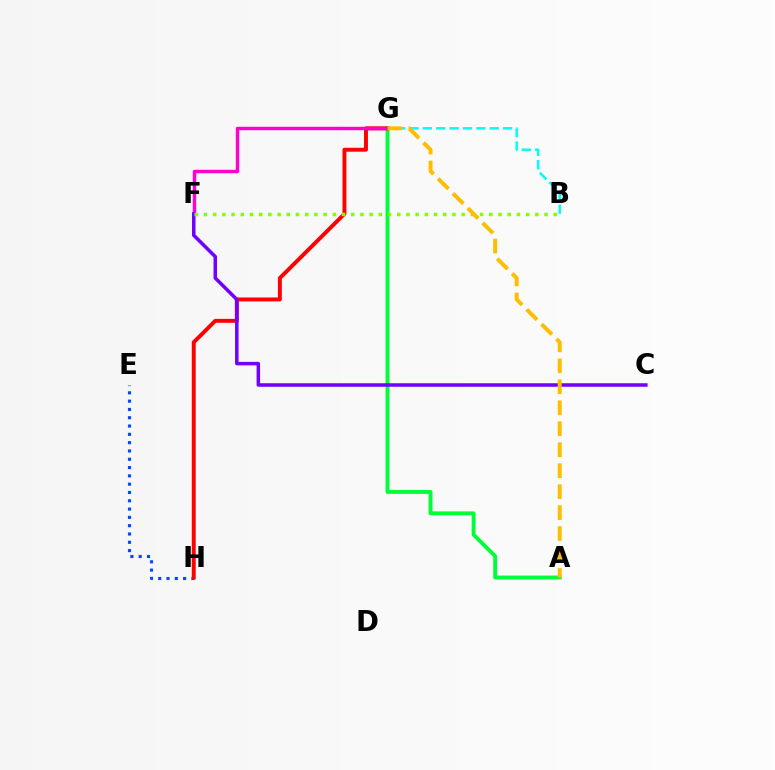{('E', 'H'): [{'color': '#004bff', 'line_style': 'dotted', 'thickness': 2.26}], ('A', 'G'): [{'color': '#00ff39', 'line_style': 'solid', 'thickness': 2.8}, {'color': '#ffbd00', 'line_style': 'dashed', 'thickness': 2.85}], ('B', 'G'): [{'color': '#00fff6', 'line_style': 'dashed', 'thickness': 1.82}], ('G', 'H'): [{'color': '#ff0000', 'line_style': 'solid', 'thickness': 2.83}], ('F', 'G'): [{'color': '#ff00cf', 'line_style': 'solid', 'thickness': 2.47}], ('C', 'F'): [{'color': '#7200ff', 'line_style': 'solid', 'thickness': 2.53}], ('B', 'F'): [{'color': '#84ff00', 'line_style': 'dotted', 'thickness': 2.5}]}